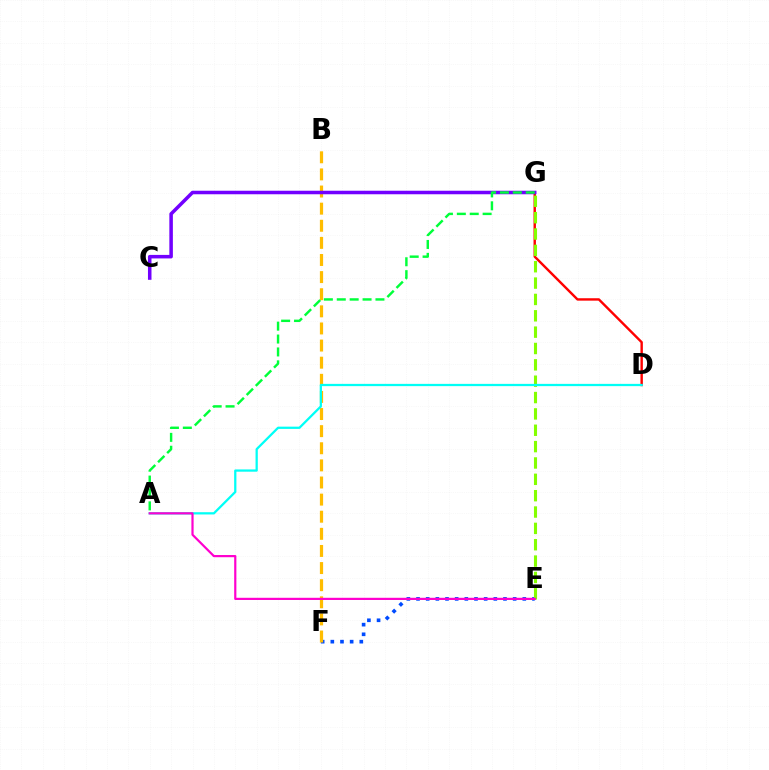{('E', 'F'): [{'color': '#004bff', 'line_style': 'dotted', 'thickness': 2.63}], ('D', 'G'): [{'color': '#ff0000', 'line_style': 'solid', 'thickness': 1.73}], ('B', 'F'): [{'color': '#ffbd00', 'line_style': 'dashed', 'thickness': 2.33}], ('E', 'G'): [{'color': '#84ff00', 'line_style': 'dashed', 'thickness': 2.22}], ('C', 'G'): [{'color': '#7200ff', 'line_style': 'solid', 'thickness': 2.54}], ('A', 'D'): [{'color': '#00fff6', 'line_style': 'solid', 'thickness': 1.63}], ('A', 'E'): [{'color': '#ff00cf', 'line_style': 'solid', 'thickness': 1.58}], ('A', 'G'): [{'color': '#00ff39', 'line_style': 'dashed', 'thickness': 1.75}]}